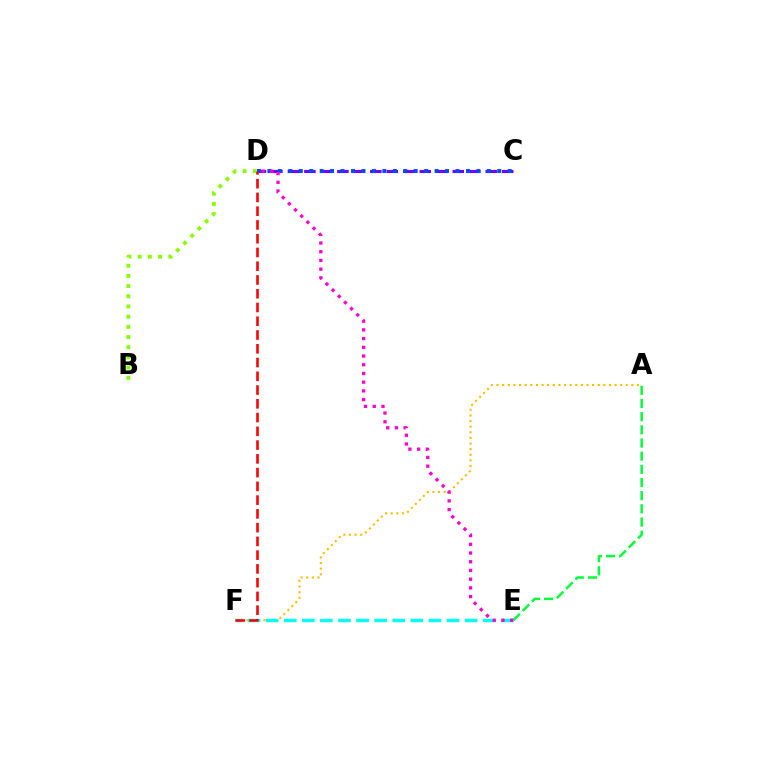{('C', 'D'): [{'color': '#7200ff', 'line_style': 'dashed', 'thickness': 2.24}, {'color': '#004bff', 'line_style': 'dotted', 'thickness': 2.84}], ('A', 'E'): [{'color': '#00ff39', 'line_style': 'dashed', 'thickness': 1.79}], ('A', 'F'): [{'color': '#ffbd00', 'line_style': 'dotted', 'thickness': 1.53}], ('B', 'D'): [{'color': '#84ff00', 'line_style': 'dotted', 'thickness': 2.77}], ('E', 'F'): [{'color': '#00fff6', 'line_style': 'dashed', 'thickness': 2.46}], ('D', 'F'): [{'color': '#ff0000', 'line_style': 'dashed', 'thickness': 1.87}], ('D', 'E'): [{'color': '#ff00cf', 'line_style': 'dotted', 'thickness': 2.37}]}